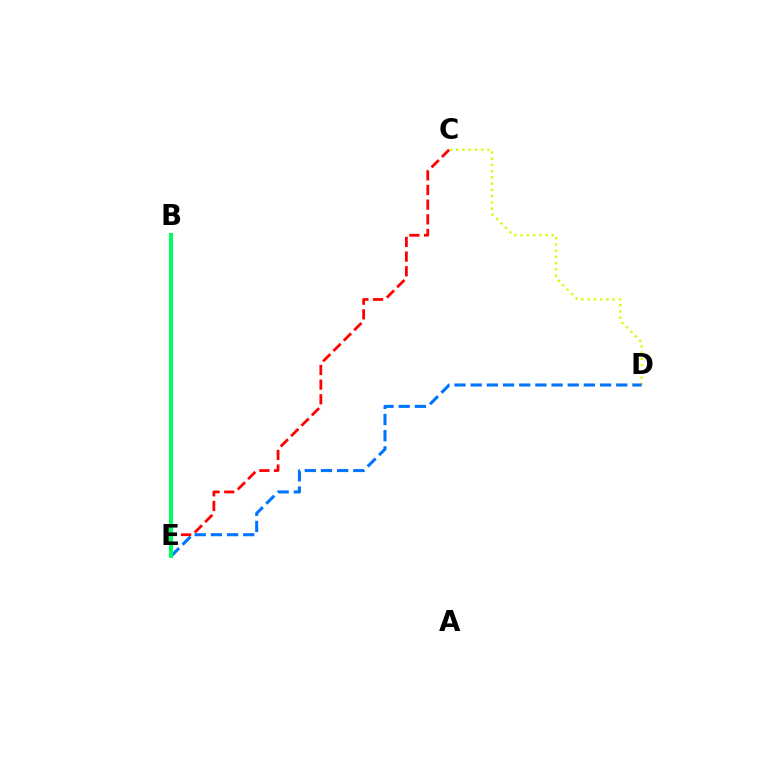{('C', 'E'): [{'color': '#ff0000', 'line_style': 'dashed', 'thickness': 1.99}], ('C', 'D'): [{'color': '#d1ff00', 'line_style': 'dotted', 'thickness': 1.7}], ('B', 'E'): [{'color': '#b900ff', 'line_style': 'dotted', 'thickness': 1.5}, {'color': '#00ff5c', 'line_style': 'solid', 'thickness': 2.86}], ('D', 'E'): [{'color': '#0074ff', 'line_style': 'dashed', 'thickness': 2.2}]}